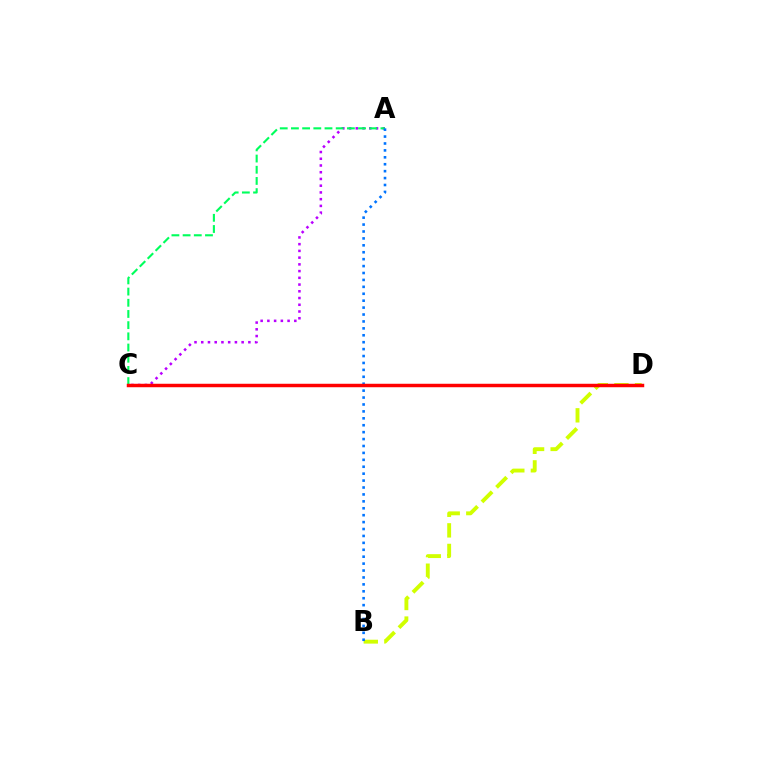{('A', 'C'): [{'color': '#b900ff', 'line_style': 'dotted', 'thickness': 1.83}, {'color': '#00ff5c', 'line_style': 'dashed', 'thickness': 1.52}], ('B', 'D'): [{'color': '#d1ff00', 'line_style': 'dashed', 'thickness': 2.8}], ('A', 'B'): [{'color': '#0074ff', 'line_style': 'dotted', 'thickness': 1.88}], ('C', 'D'): [{'color': '#ff0000', 'line_style': 'solid', 'thickness': 2.5}]}